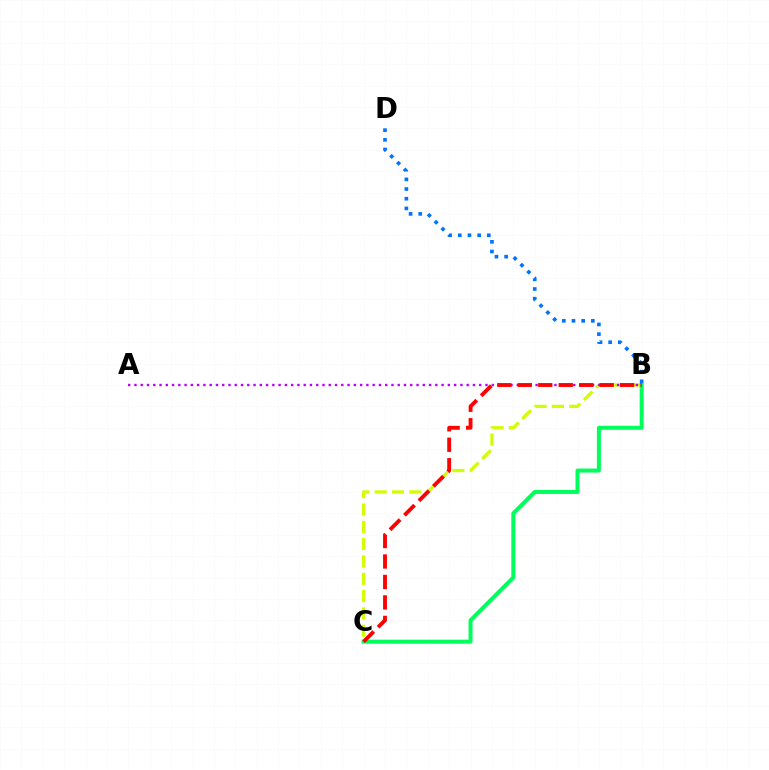{('B', 'C'): [{'color': '#d1ff00', 'line_style': 'dashed', 'thickness': 2.35}, {'color': '#00ff5c', 'line_style': 'solid', 'thickness': 2.89}, {'color': '#ff0000', 'line_style': 'dashed', 'thickness': 2.78}], ('A', 'B'): [{'color': '#b900ff', 'line_style': 'dotted', 'thickness': 1.7}], ('B', 'D'): [{'color': '#0074ff', 'line_style': 'dotted', 'thickness': 2.63}]}